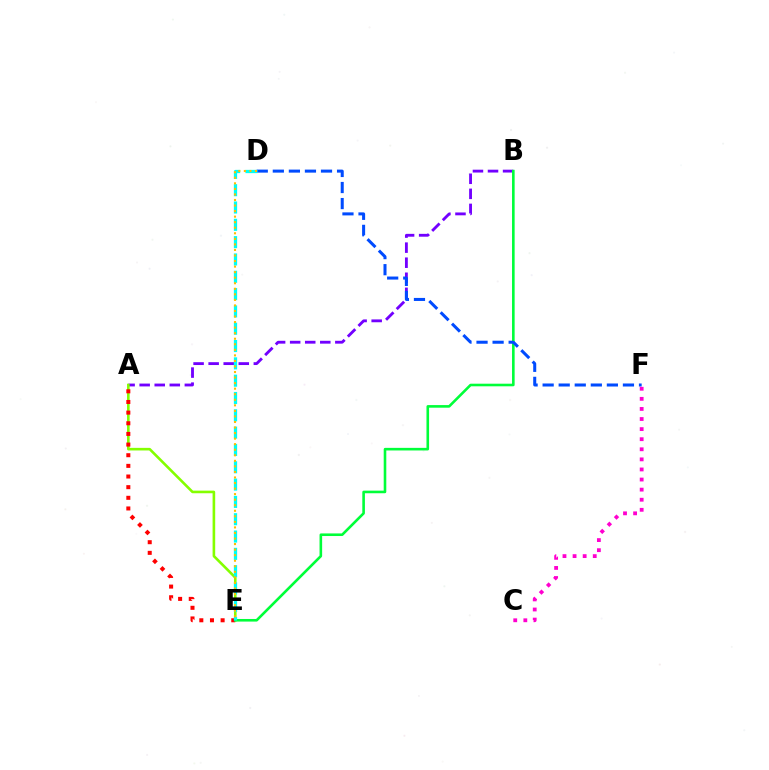{('A', 'B'): [{'color': '#7200ff', 'line_style': 'dashed', 'thickness': 2.05}], ('A', 'E'): [{'color': '#84ff00', 'line_style': 'solid', 'thickness': 1.88}, {'color': '#ff0000', 'line_style': 'dotted', 'thickness': 2.89}], ('B', 'E'): [{'color': '#00ff39', 'line_style': 'solid', 'thickness': 1.87}], ('D', 'F'): [{'color': '#004bff', 'line_style': 'dashed', 'thickness': 2.18}], ('D', 'E'): [{'color': '#00fff6', 'line_style': 'dashed', 'thickness': 2.35}, {'color': '#ffbd00', 'line_style': 'dotted', 'thickness': 1.51}], ('C', 'F'): [{'color': '#ff00cf', 'line_style': 'dotted', 'thickness': 2.74}]}